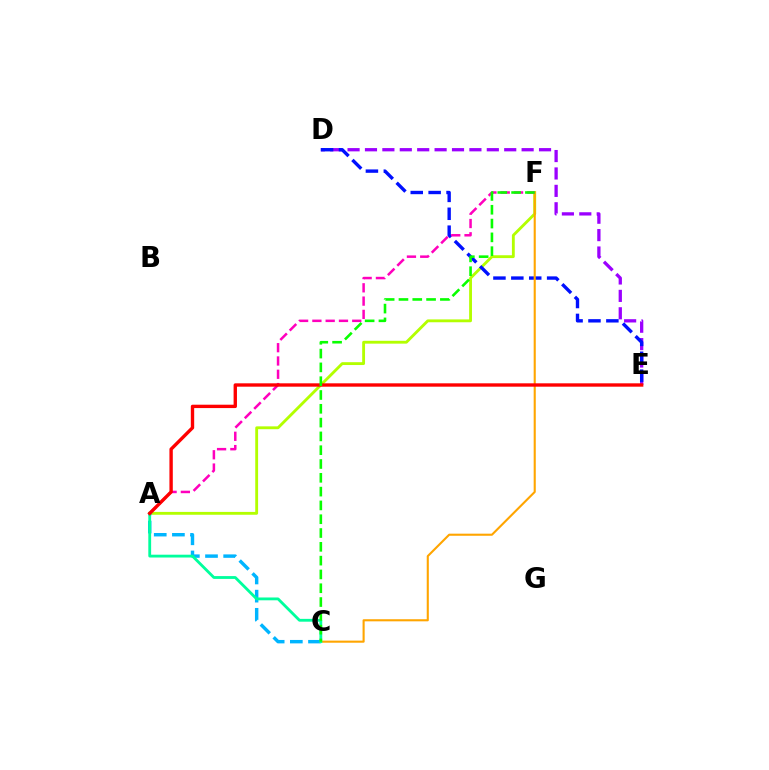{('A', 'F'): [{'color': '#b3ff00', 'line_style': 'solid', 'thickness': 2.05}, {'color': '#ff00bd', 'line_style': 'dashed', 'thickness': 1.81}], ('D', 'E'): [{'color': '#9b00ff', 'line_style': 'dashed', 'thickness': 2.36}, {'color': '#0010ff', 'line_style': 'dashed', 'thickness': 2.43}], ('C', 'F'): [{'color': '#ffa500', 'line_style': 'solid', 'thickness': 1.51}, {'color': '#08ff00', 'line_style': 'dashed', 'thickness': 1.88}], ('A', 'C'): [{'color': '#00b5ff', 'line_style': 'dashed', 'thickness': 2.47}, {'color': '#00ff9d', 'line_style': 'solid', 'thickness': 2.03}], ('A', 'E'): [{'color': '#ff0000', 'line_style': 'solid', 'thickness': 2.43}]}